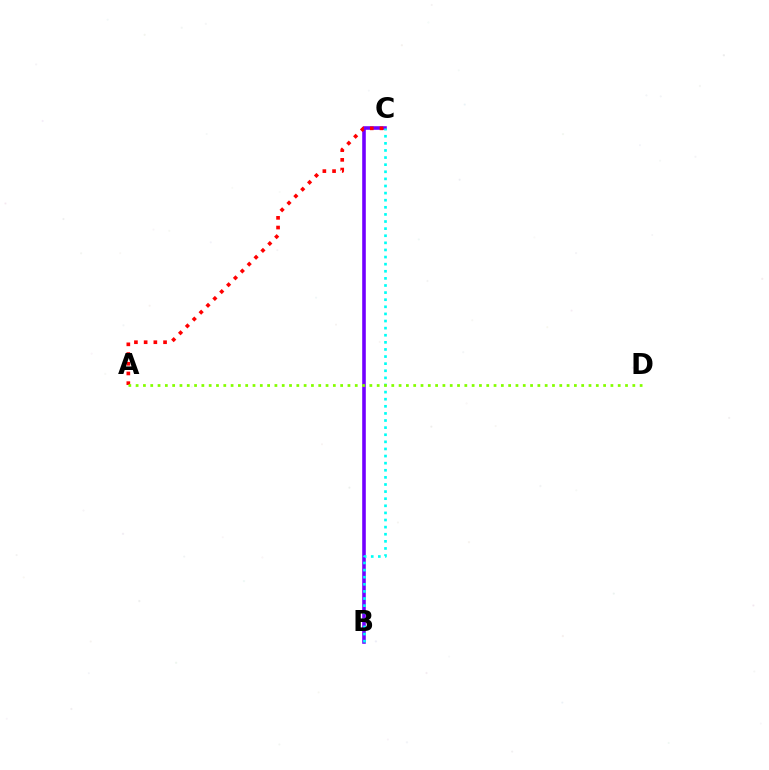{('B', 'C'): [{'color': '#7200ff', 'line_style': 'solid', 'thickness': 2.58}, {'color': '#00fff6', 'line_style': 'dotted', 'thickness': 1.93}], ('A', 'C'): [{'color': '#ff0000', 'line_style': 'dotted', 'thickness': 2.64}], ('A', 'D'): [{'color': '#84ff00', 'line_style': 'dotted', 'thickness': 1.98}]}